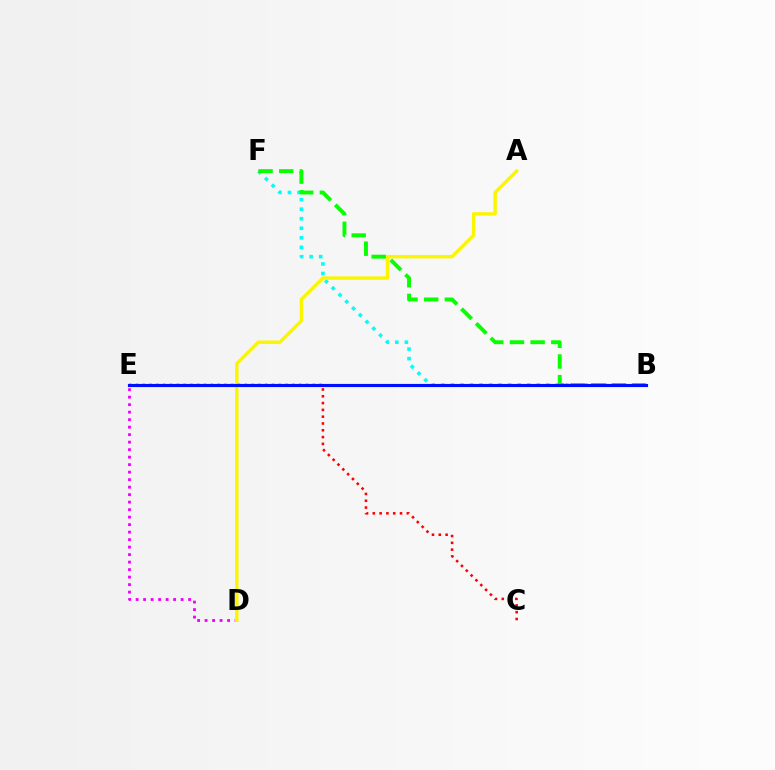{('B', 'F'): [{'color': '#00fff6', 'line_style': 'dotted', 'thickness': 2.59}, {'color': '#08ff00', 'line_style': 'dashed', 'thickness': 2.81}], ('D', 'E'): [{'color': '#ee00ff', 'line_style': 'dotted', 'thickness': 2.04}], ('A', 'D'): [{'color': '#fcf500', 'line_style': 'solid', 'thickness': 2.47}], ('C', 'E'): [{'color': '#ff0000', 'line_style': 'dotted', 'thickness': 1.85}], ('B', 'E'): [{'color': '#0010ff', 'line_style': 'solid', 'thickness': 2.26}]}